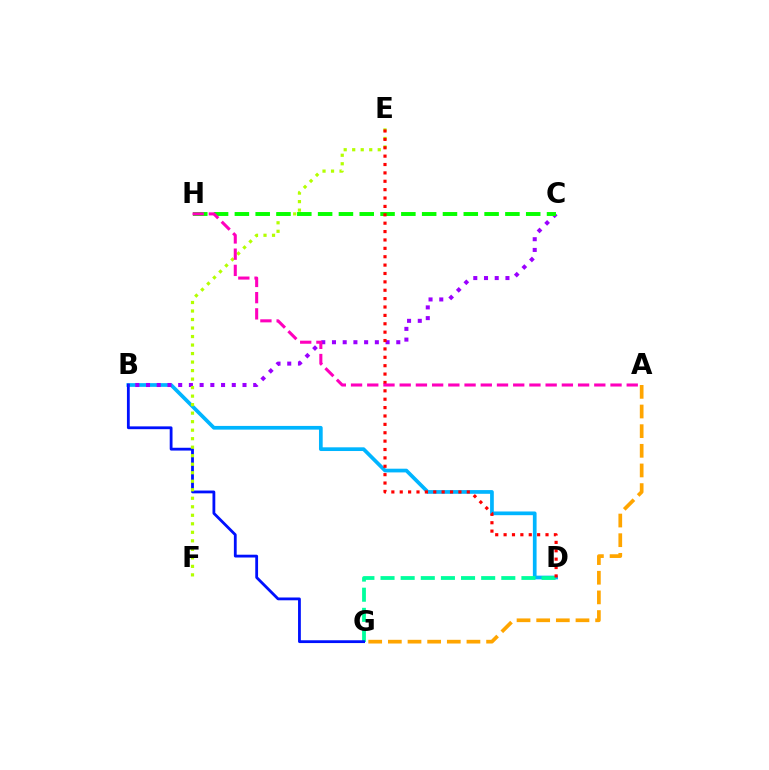{('A', 'G'): [{'color': '#ffa500', 'line_style': 'dashed', 'thickness': 2.67}], ('B', 'D'): [{'color': '#00b5ff', 'line_style': 'solid', 'thickness': 2.67}], ('D', 'G'): [{'color': '#00ff9d', 'line_style': 'dashed', 'thickness': 2.73}], ('B', 'G'): [{'color': '#0010ff', 'line_style': 'solid', 'thickness': 2.02}], ('B', 'C'): [{'color': '#9b00ff', 'line_style': 'dotted', 'thickness': 2.91}], ('E', 'F'): [{'color': '#b3ff00', 'line_style': 'dotted', 'thickness': 2.31}], ('C', 'H'): [{'color': '#08ff00', 'line_style': 'dashed', 'thickness': 2.83}], ('D', 'E'): [{'color': '#ff0000', 'line_style': 'dotted', 'thickness': 2.28}], ('A', 'H'): [{'color': '#ff00bd', 'line_style': 'dashed', 'thickness': 2.2}]}